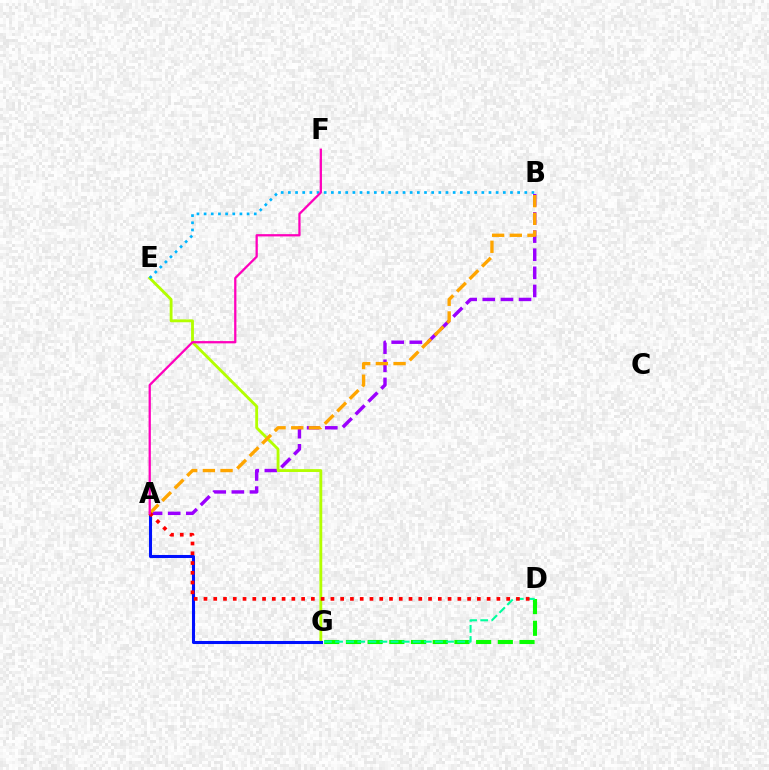{('A', 'B'): [{'color': '#9b00ff', 'line_style': 'dashed', 'thickness': 2.46}, {'color': '#ffa500', 'line_style': 'dashed', 'thickness': 2.4}], ('E', 'G'): [{'color': '#b3ff00', 'line_style': 'solid', 'thickness': 2.04}], ('A', 'G'): [{'color': '#0010ff', 'line_style': 'solid', 'thickness': 2.2}], ('D', 'G'): [{'color': '#08ff00', 'line_style': 'dashed', 'thickness': 2.95}, {'color': '#00ff9d', 'line_style': 'dashed', 'thickness': 1.51}], ('A', 'D'): [{'color': '#ff0000', 'line_style': 'dotted', 'thickness': 2.65}], ('B', 'E'): [{'color': '#00b5ff', 'line_style': 'dotted', 'thickness': 1.95}], ('A', 'F'): [{'color': '#ff00bd', 'line_style': 'solid', 'thickness': 1.64}]}